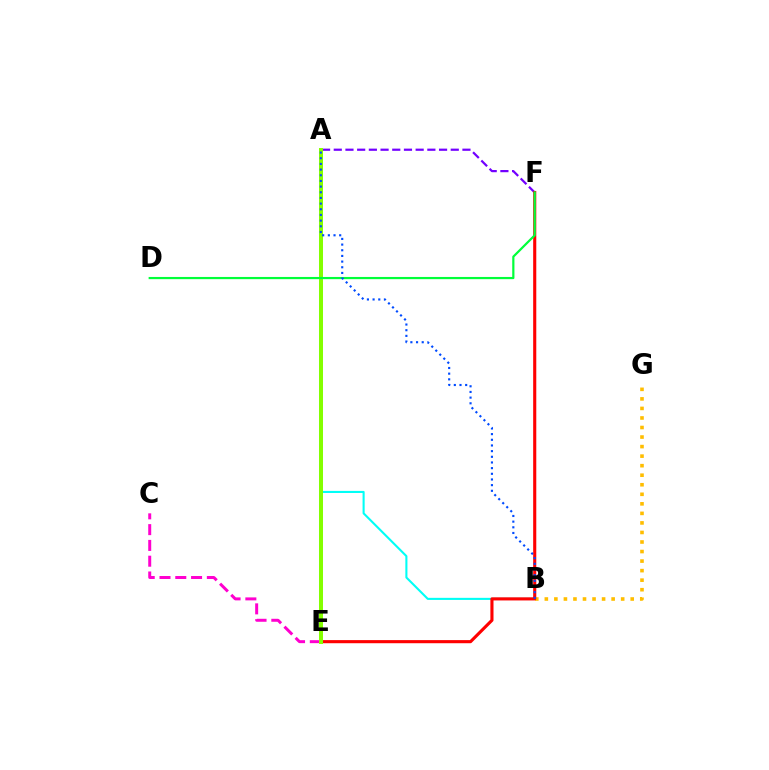{('A', 'F'): [{'color': '#7200ff', 'line_style': 'dashed', 'thickness': 1.59}], ('A', 'B'): [{'color': '#00fff6', 'line_style': 'solid', 'thickness': 1.51}, {'color': '#004bff', 'line_style': 'dotted', 'thickness': 1.54}], ('C', 'E'): [{'color': '#ff00cf', 'line_style': 'dashed', 'thickness': 2.14}], ('B', 'G'): [{'color': '#ffbd00', 'line_style': 'dotted', 'thickness': 2.59}], ('E', 'F'): [{'color': '#ff0000', 'line_style': 'solid', 'thickness': 2.24}], ('A', 'E'): [{'color': '#84ff00', 'line_style': 'solid', 'thickness': 2.89}], ('D', 'F'): [{'color': '#00ff39', 'line_style': 'solid', 'thickness': 1.58}]}